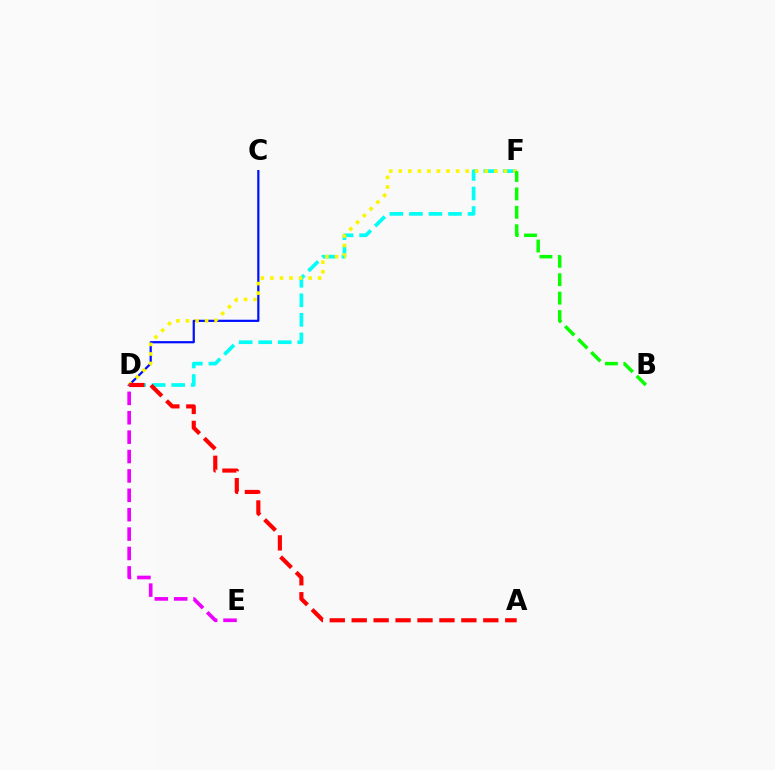{('D', 'F'): [{'color': '#00fff6', 'line_style': 'dashed', 'thickness': 2.65}, {'color': '#fcf500', 'line_style': 'dotted', 'thickness': 2.6}], ('C', 'D'): [{'color': '#0010ff', 'line_style': 'solid', 'thickness': 1.6}], ('D', 'E'): [{'color': '#ee00ff', 'line_style': 'dashed', 'thickness': 2.63}], ('B', 'F'): [{'color': '#08ff00', 'line_style': 'dashed', 'thickness': 2.5}], ('A', 'D'): [{'color': '#ff0000', 'line_style': 'dashed', 'thickness': 2.98}]}